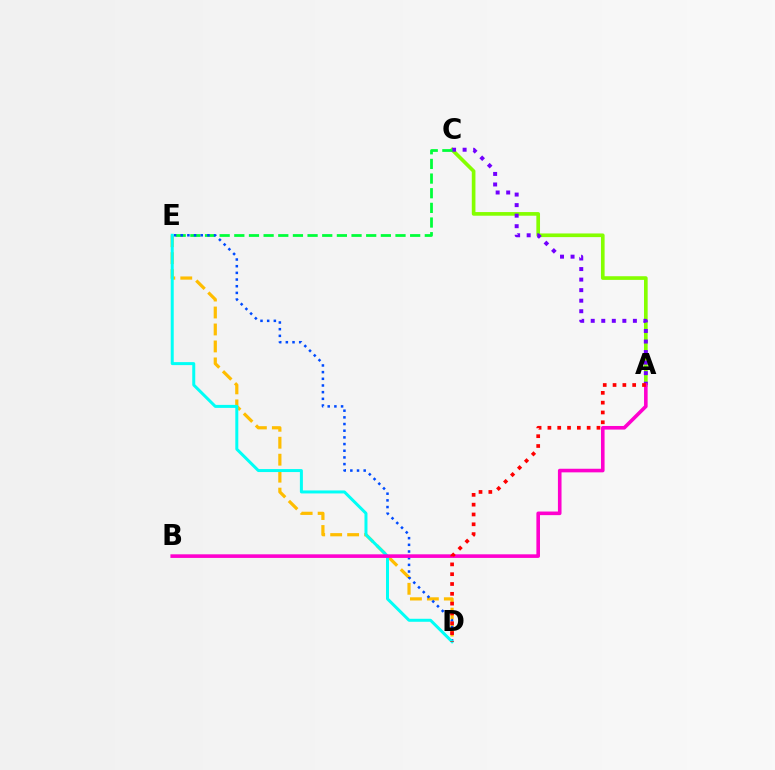{('A', 'C'): [{'color': '#84ff00', 'line_style': 'solid', 'thickness': 2.63}, {'color': '#7200ff', 'line_style': 'dotted', 'thickness': 2.86}], ('D', 'E'): [{'color': '#ffbd00', 'line_style': 'dashed', 'thickness': 2.3}, {'color': '#004bff', 'line_style': 'dotted', 'thickness': 1.81}, {'color': '#00fff6', 'line_style': 'solid', 'thickness': 2.15}], ('C', 'E'): [{'color': '#00ff39', 'line_style': 'dashed', 'thickness': 1.99}], ('A', 'B'): [{'color': '#ff00cf', 'line_style': 'solid', 'thickness': 2.59}], ('A', 'D'): [{'color': '#ff0000', 'line_style': 'dotted', 'thickness': 2.67}]}